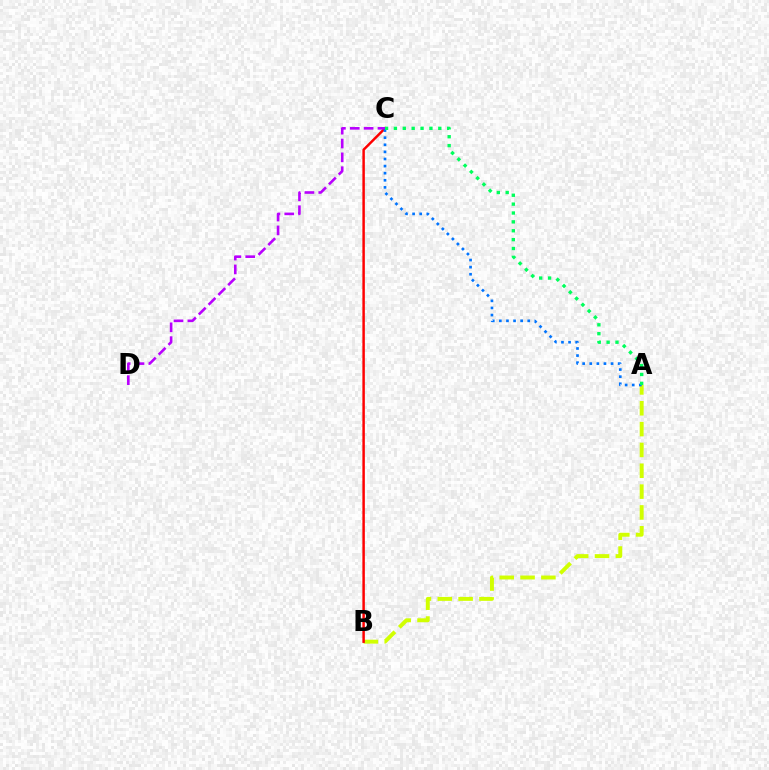{('A', 'B'): [{'color': '#d1ff00', 'line_style': 'dashed', 'thickness': 2.83}], ('B', 'C'): [{'color': '#ff0000', 'line_style': 'solid', 'thickness': 1.78}], ('C', 'D'): [{'color': '#b900ff', 'line_style': 'dashed', 'thickness': 1.88}], ('A', 'C'): [{'color': '#0074ff', 'line_style': 'dotted', 'thickness': 1.93}, {'color': '#00ff5c', 'line_style': 'dotted', 'thickness': 2.41}]}